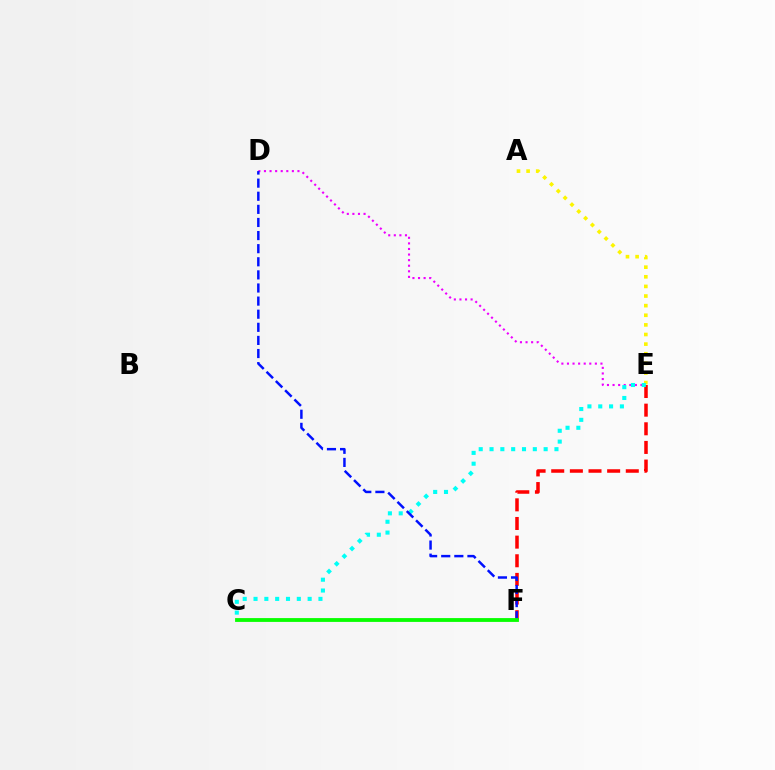{('D', 'E'): [{'color': '#ee00ff', 'line_style': 'dotted', 'thickness': 1.52}], ('A', 'E'): [{'color': '#fcf500', 'line_style': 'dotted', 'thickness': 2.61}], ('E', 'F'): [{'color': '#ff0000', 'line_style': 'dashed', 'thickness': 2.53}], ('C', 'E'): [{'color': '#00fff6', 'line_style': 'dotted', 'thickness': 2.94}], ('D', 'F'): [{'color': '#0010ff', 'line_style': 'dashed', 'thickness': 1.78}], ('C', 'F'): [{'color': '#08ff00', 'line_style': 'solid', 'thickness': 2.75}]}